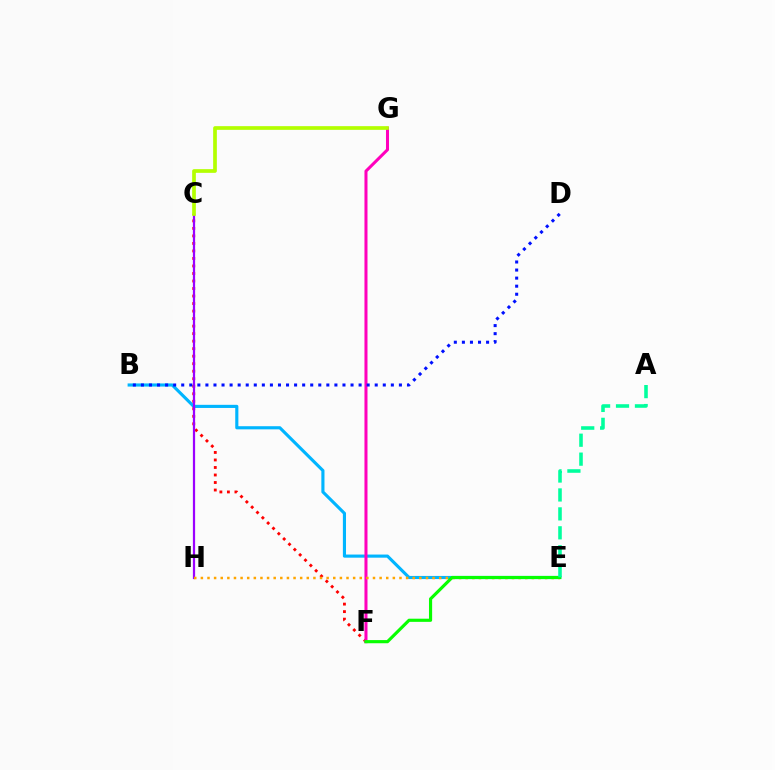{('B', 'E'): [{'color': '#00b5ff', 'line_style': 'solid', 'thickness': 2.25}], ('C', 'F'): [{'color': '#ff0000', 'line_style': 'dotted', 'thickness': 2.04}], ('F', 'G'): [{'color': '#ff00bd', 'line_style': 'solid', 'thickness': 2.18}], ('C', 'H'): [{'color': '#9b00ff', 'line_style': 'solid', 'thickness': 1.6}], ('B', 'D'): [{'color': '#0010ff', 'line_style': 'dotted', 'thickness': 2.19}], ('C', 'G'): [{'color': '#b3ff00', 'line_style': 'solid', 'thickness': 2.66}], ('E', 'H'): [{'color': '#ffa500', 'line_style': 'dotted', 'thickness': 1.8}], ('E', 'F'): [{'color': '#08ff00', 'line_style': 'solid', 'thickness': 2.27}], ('A', 'E'): [{'color': '#00ff9d', 'line_style': 'dashed', 'thickness': 2.57}]}